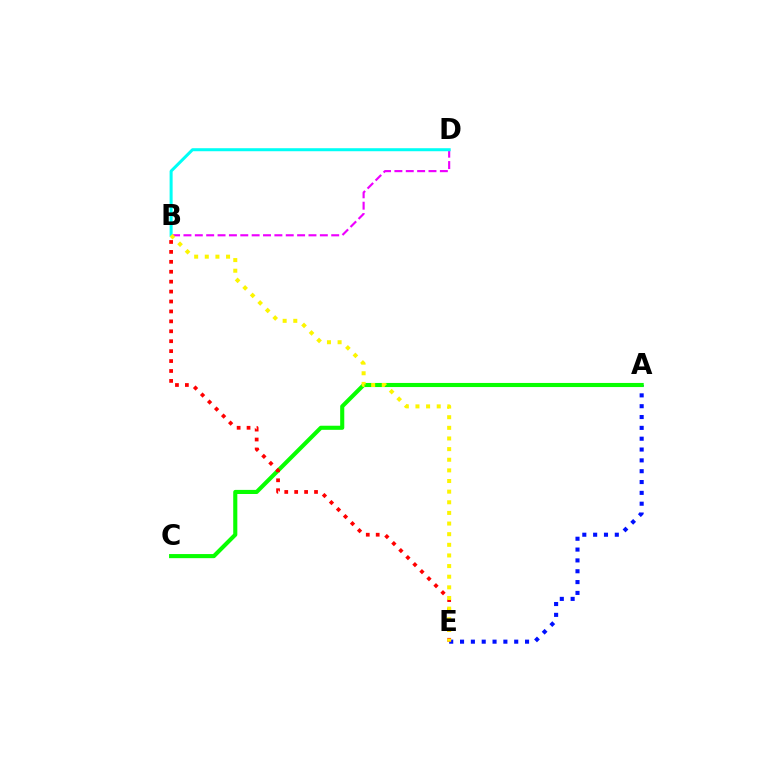{('A', 'E'): [{'color': '#0010ff', 'line_style': 'dotted', 'thickness': 2.94}], ('A', 'C'): [{'color': '#08ff00', 'line_style': 'solid', 'thickness': 2.95}], ('B', 'D'): [{'color': '#ee00ff', 'line_style': 'dashed', 'thickness': 1.54}, {'color': '#00fff6', 'line_style': 'solid', 'thickness': 2.17}], ('B', 'E'): [{'color': '#ff0000', 'line_style': 'dotted', 'thickness': 2.7}, {'color': '#fcf500', 'line_style': 'dotted', 'thickness': 2.89}]}